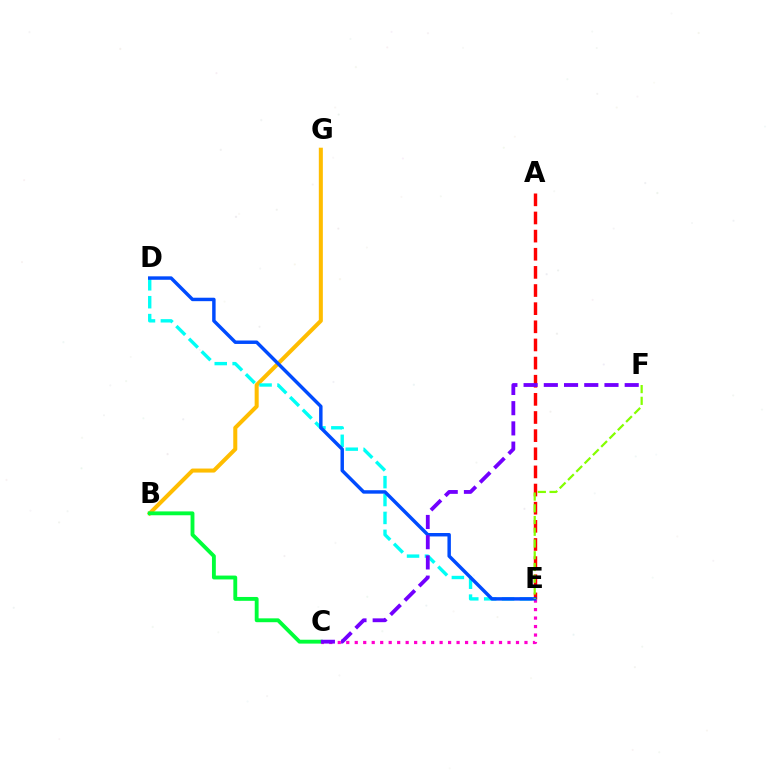{('B', 'G'): [{'color': '#ffbd00', 'line_style': 'solid', 'thickness': 2.9}], ('D', 'E'): [{'color': '#00fff6', 'line_style': 'dashed', 'thickness': 2.43}, {'color': '#004bff', 'line_style': 'solid', 'thickness': 2.48}], ('B', 'C'): [{'color': '#00ff39', 'line_style': 'solid', 'thickness': 2.78}], ('A', 'E'): [{'color': '#ff0000', 'line_style': 'dashed', 'thickness': 2.46}], ('C', 'E'): [{'color': '#ff00cf', 'line_style': 'dotted', 'thickness': 2.31}], ('E', 'F'): [{'color': '#84ff00', 'line_style': 'dashed', 'thickness': 1.59}], ('C', 'F'): [{'color': '#7200ff', 'line_style': 'dashed', 'thickness': 2.75}]}